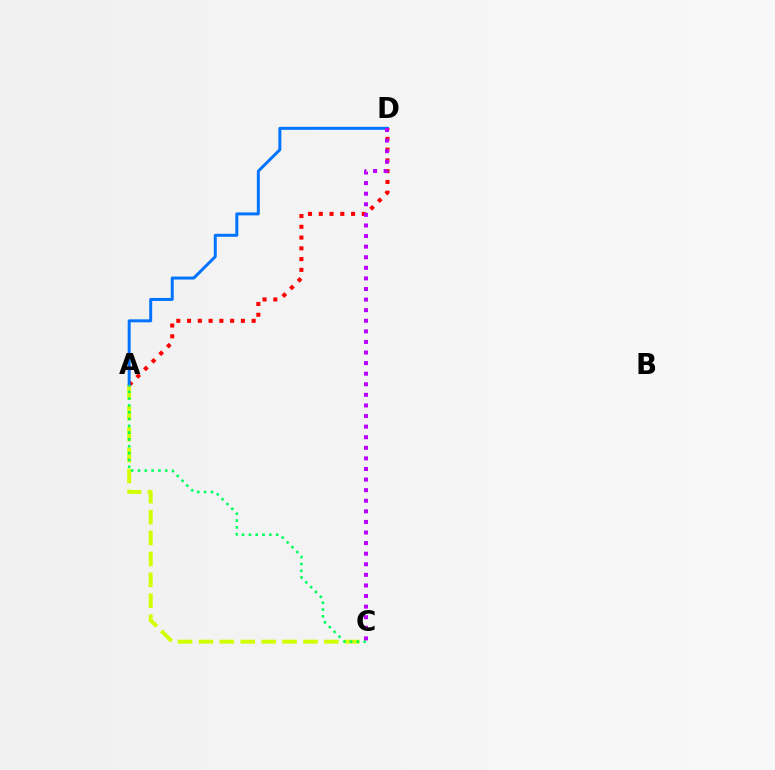{('A', 'D'): [{'color': '#ff0000', 'line_style': 'dotted', 'thickness': 2.93}, {'color': '#0074ff', 'line_style': 'solid', 'thickness': 2.14}], ('A', 'C'): [{'color': '#d1ff00', 'line_style': 'dashed', 'thickness': 2.84}, {'color': '#00ff5c', 'line_style': 'dotted', 'thickness': 1.85}], ('C', 'D'): [{'color': '#b900ff', 'line_style': 'dotted', 'thickness': 2.88}]}